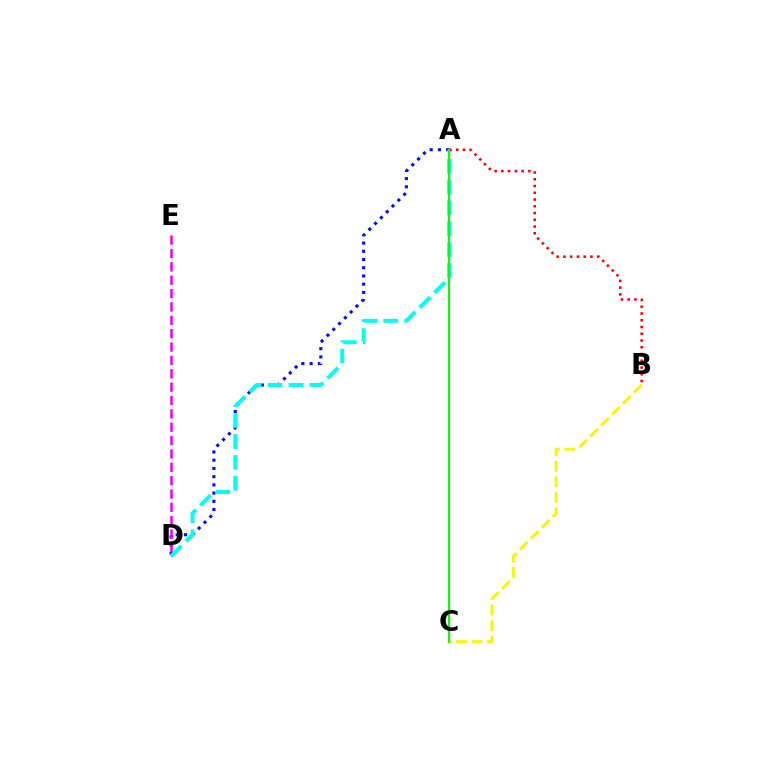{('B', 'C'): [{'color': '#fcf500', 'line_style': 'dashed', 'thickness': 2.1}], ('A', 'D'): [{'color': '#0010ff', 'line_style': 'dotted', 'thickness': 2.23}, {'color': '#00fff6', 'line_style': 'dashed', 'thickness': 2.84}], ('A', 'B'): [{'color': '#ff0000', 'line_style': 'dotted', 'thickness': 1.83}], ('A', 'C'): [{'color': '#08ff00', 'line_style': 'solid', 'thickness': 1.54}], ('D', 'E'): [{'color': '#ee00ff', 'line_style': 'dashed', 'thickness': 1.82}]}